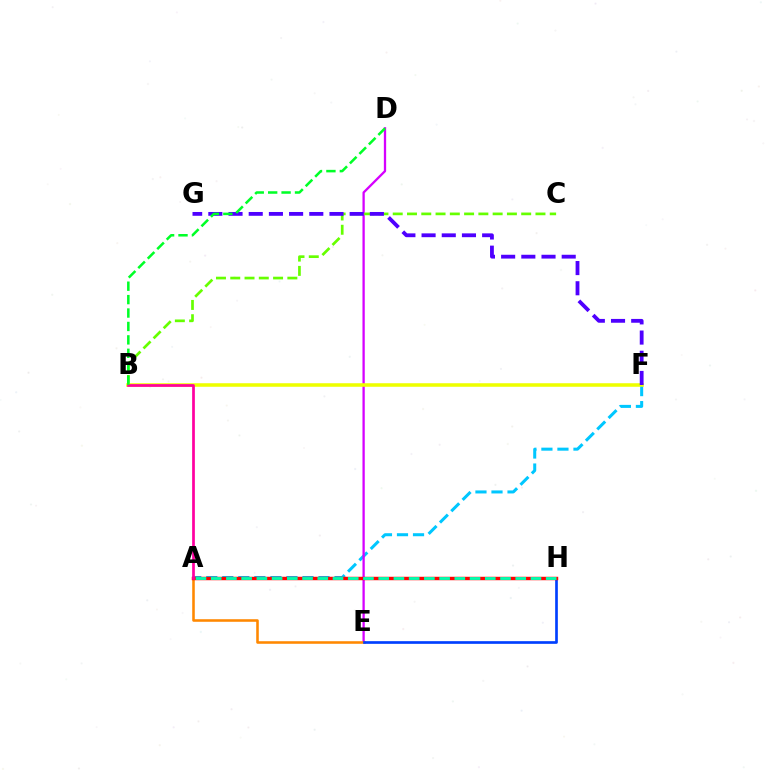{('A', 'F'): [{'color': '#00c7ff', 'line_style': 'dashed', 'thickness': 2.18}], ('D', 'E'): [{'color': '#d600ff', 'line_style': 'solid', 'thickness': 1.65}], ('B', 'C'): [{'color': '#66ff00', 'line_style': 'dashed', 'thickness': 1.94}], ('B', 'F'): [{'color': '#eeff00', 'line_style': 'solid', 'thickness': 2.55}], ('A', 'E'): [{'color': '#ff8800', 'line_style': 'solid', 'thickness': 1.84}], ('E', 'H'): [{'color': '#003fff', 'line_style': 'solid', 'thickness': 1.92}], ('A', 'H'): [{'color': '#ff0000', 'line_style': 'solid', 'thickness': 2.48}, {'color': '#00ffaf', 'line_style': 'dashed', 'thickness': 2.07}], ('F', 'G'): [{'color': '#4f00ff', 'line_style': 'dashed', 'thickness': 2.74}], ('A', 'B'): [{'color': '#ff00a0', 'line_style': 'solid', 'thickness': 1.96}], ('B', 'D'): [{'color': '#00ff27', 'line_style': 'dashed', 'thickness': 1.82}]}